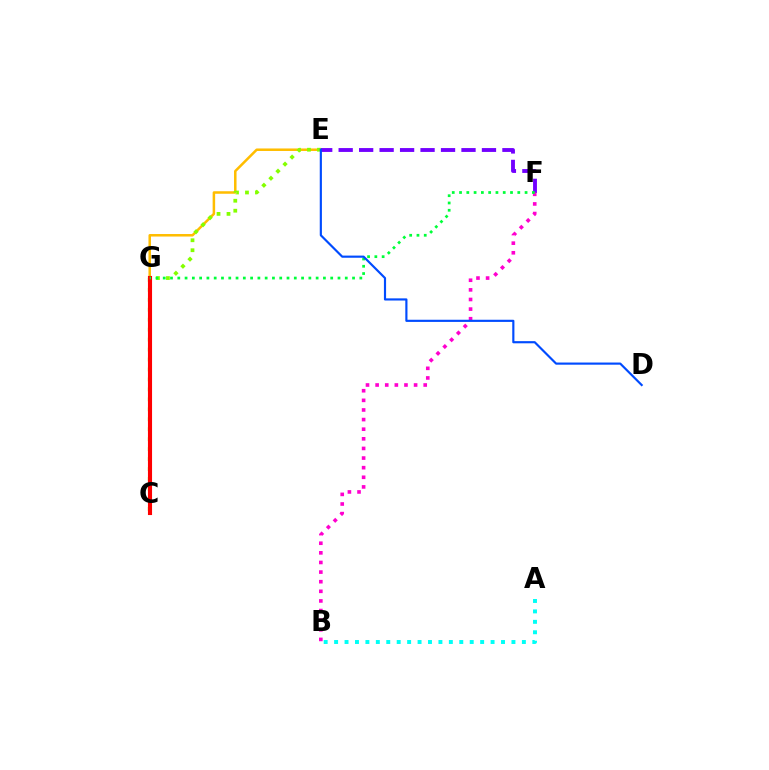{('E', 'G'): [{'color': '#ffbd00', 'line_style': 'solid', 'thickness': 1.81}], ('C', 'E'): [{'color': '#84ff00', 'line_style': 'dotted', 'thickness': 2.71}], ('E', 'F'): [{'color': '#7200ff', 'line_style': 'dashed', 'thickness': 2.78}], ('B', 'F'): [{'color': '#ff00cf', 'line_style': 'dotted', 'thickness': 2.61}], ('C', 'G'): [{'color': '#ff0000', 'line_style': 'solid', 'thickness': 2.95}], ('F', 'G'): [{'color': '#00ff39', 'line_style': 'dotted', 'thickness': 1.98}], ('A', 'B'): [{'color': '#00fff6', 'line_style': 'dotted', 'thickness': 2.83}], ('D', 'E'): [{'color': '#004bff', 'line_style': 'solid', 'thickness': 1.56}]}